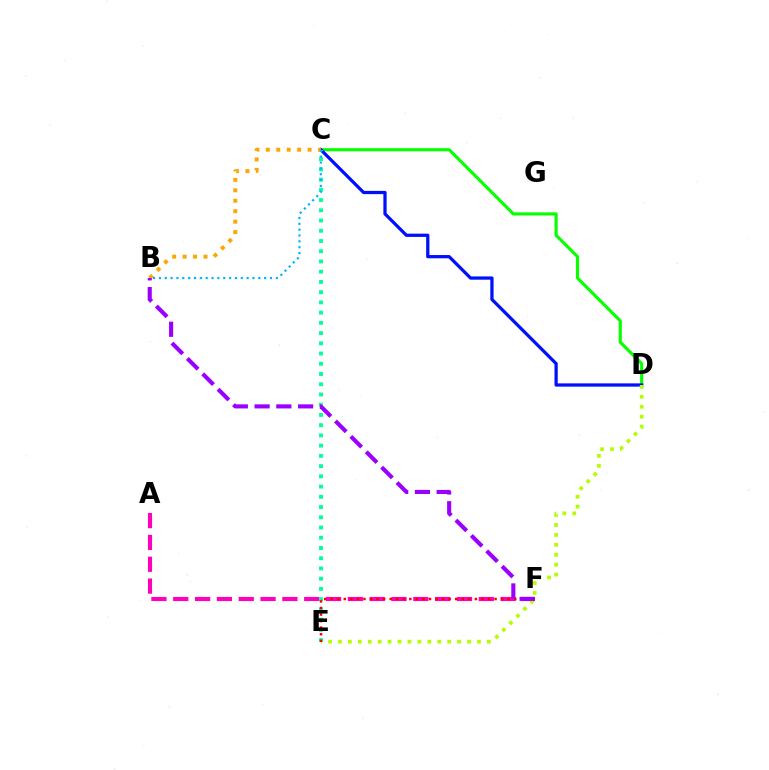{('C', 'D'): [{'color': '#08ff00', 'line_style': 'solid', 'thickness': 2.26}, {'color': '#0010ff', 'line_style': 'solid', 'thickness': 2.34}], ('A', 'F'): [{'color': '#ff00bd', 'line_style': 'dashed', 'thickness': 2.97}], ('C', 'E'): [{'color': '#00ff9d', 'line_style': 'dotted', 'thickness': 2.78}], ('D', 'E'): [{'color': '#b3ff00', 'line_style': 'dotted', 'thickness': 2.7}], ('E', 'F'): [{'color': '#ff0000', 'line_style': 'dotted', 'thickness': 1.78}], ('B', 'C'): [{'color': '#ffa500', 'line_style': 'dotted', 'thickness': 2.84}, {'color': '#00b5ff', 'line_style': 'dotted', 'thickness': 1.59}], ('B', 'F'): [{'color': '#9b00ff', 'line_style': 'dashed', 'thickness': 2.96}]}